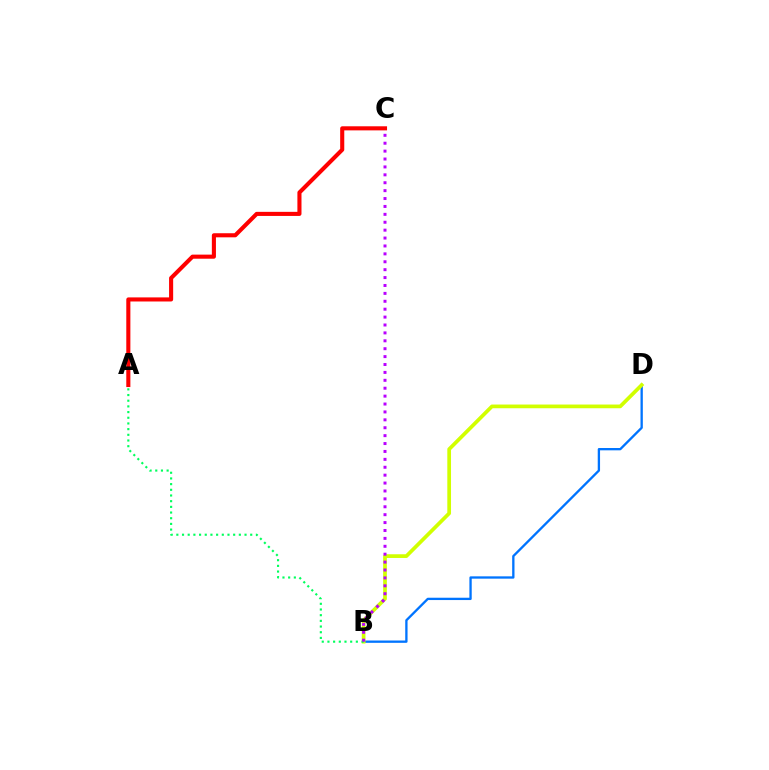{('B', 'D'): [{'color': '#0074ff', 'line_style': 'solid', 'thickness': 1.67}, {'color': '#d1ff00', 'line_style': 'solid', 'thickness': 2.67}], ('A', 'B'): [{'color': '#00ff5c', 'line_style': 'dotted', 'thickness': 1.54}], ('B', 'C'): [{'color': '#b900ff', 'line_style': 'dotted', 'thickness': 2.15}], ('A', 'C'): [{'color': '#ff0000', 'line_style': 'solid', 'thickness': 2.94}]}